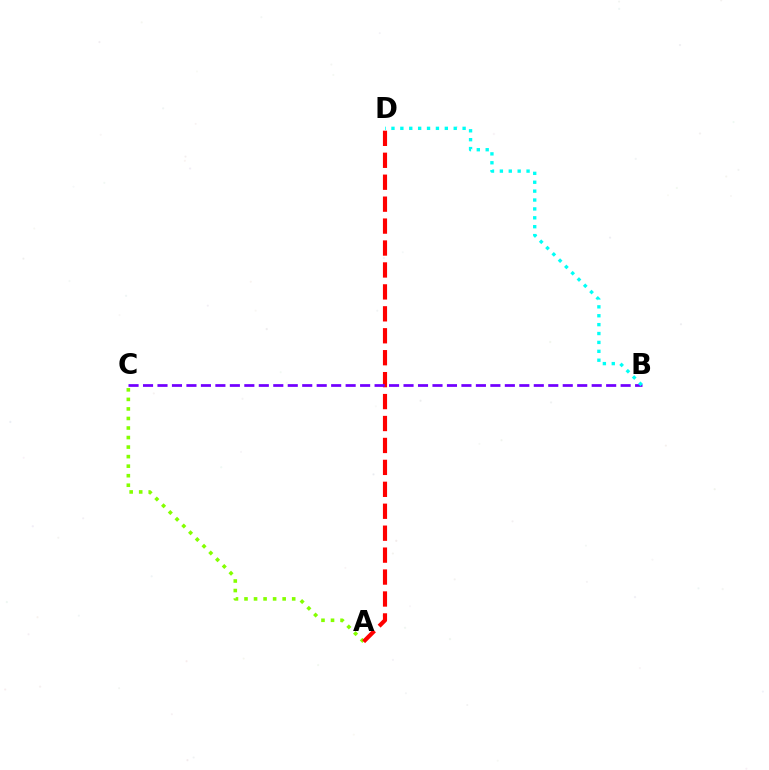{('A', 'C'): [{'color': '#84ff00', 'line_style': 'dotted', 'thickness': 2.59}], ('A', 'D'): [{'color': '#ff0000', 'line_style': 'dashed', 'thickness': 2.98}], ('B', 'C'): [{'color': '#7200ff', 'line_style': 'dashed', 'thickness': 1.97}], ('B', 'D'): [{'color': '#00fff6', 'line_style': 'dotted', 'thickness': 2.42}]}